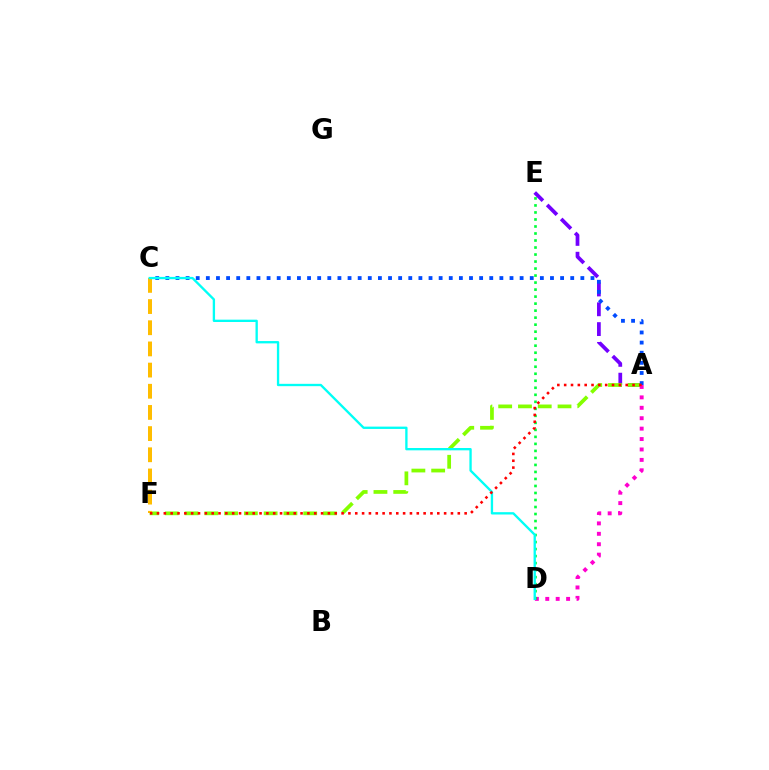{('A', 'E'): [{'color': '#7200ff', 'line_style': 'dashed', 'thickness': 2.69}], ('A', 'F'): [{'color': '#84ff00', 'line_style': 'dashed', 'thickness': 2.69}, {'color': '#ff0000', 'line_style': 'dotted', 'thickness': 1.86}], ('A', 'D'): [{'color': '#ff00cf', 'line_style': 'dotted', 'thickness': 2.83}], ('A', 'C'): [{'color': '#004bff', 'line_style': 'dotted', 'thickness': 2.75}], ('C', 'F'): [{'color': '#ffbd00', 'line_style': 'dashed', 'thickness': 2.88}], ('D', 'E'): [{'color': '#00ff39', 'line_style': 'dotted', 'thickness': 1.91}], ('C', 'D'): [{'color': '#00fff6', 'line_style': 'solid', 'thickness': 1.68}]}